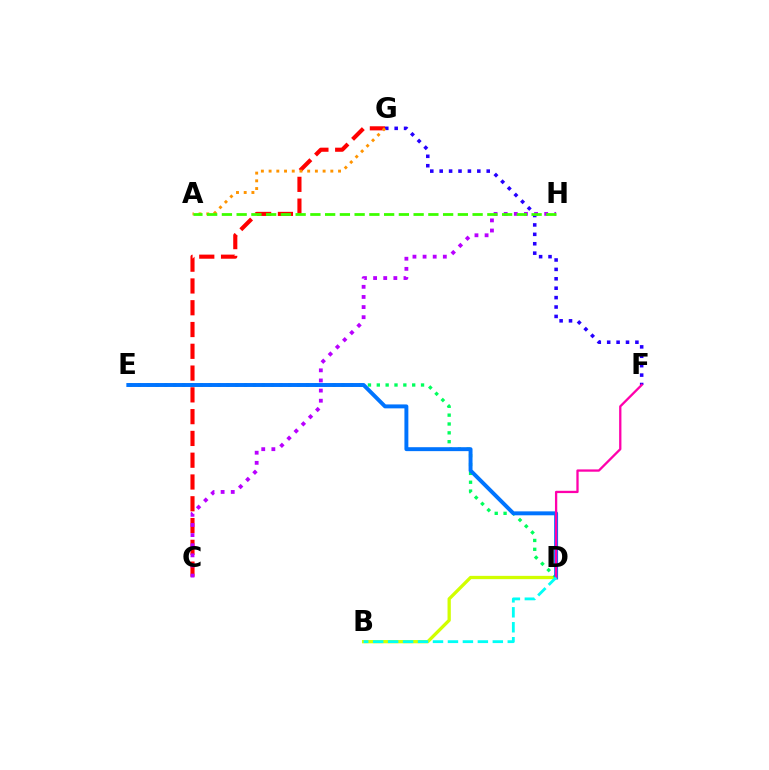{('B', 'D'): [{'color': '#d1ff00', 'line_style': 'solid', 'thickness': 2.37}, {'color': '#00fff6', 'line_style': 'dashed', 'thickness': 2.03}], ('C', 'G'): [{'color': '#ff0000', 'line_style': 'dashed', 'thickness': 2.96}], ('F', 'G'): [{'color': '#2500ff', 'line_style': 'dotted', 'thickness': 2.56}], ('D', 'E'): [{'color': '#00ff5c', 'line_style': 'dotted', 'thickness': 2.4}, {'color': '#0074ff', 'line_style': 'solid', 'thickness': 2.83}], ('C', 'H'): [{'color': '#b900ff', 'line_style': 'dotted', 'thickness': 2.75}], ('D', 'F'): [{'color': '#ff00ac', 'line_style': 'solid', 'thickness': 1.65}], ('A', 'G'): [{'color': '#ff9400', 'line_style': 'dotted', 'thickness': 2.1}], ('A', 'H'): [{'color': '#3dff00', 'line_style': 'dashed', 'thickness': 2.0}]}